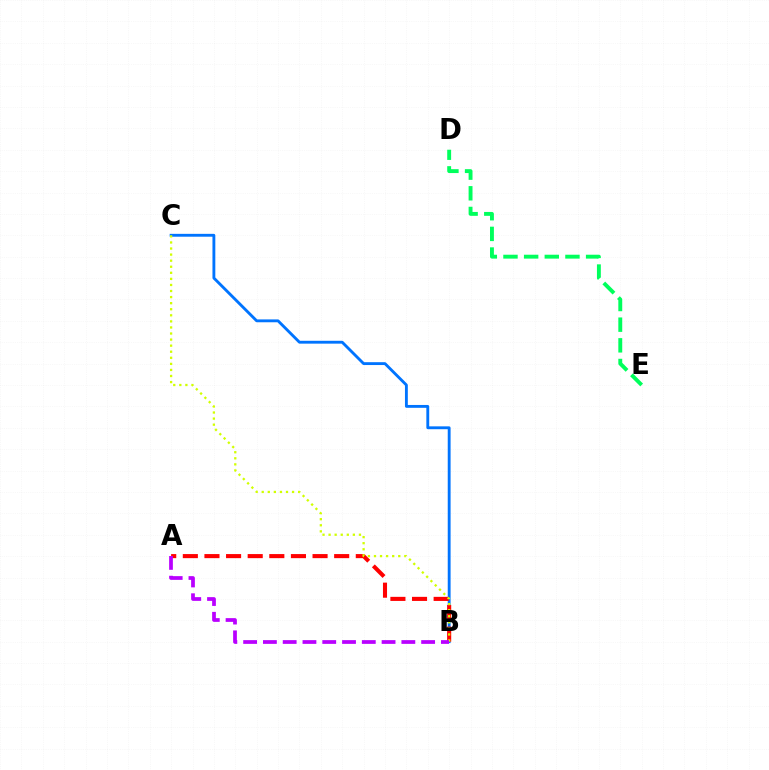{('B', 'C'): [{'color': '#0074ff', 'line_style': 'solid', 'thickness': 2.06}, {'color': '#d1ff00', 'line_style': 'dotted', 'thickness': 1.65}], ('A', 'B'): [{'color': '#ff0000', 'line_style': 'dashed', 'thickness': 2.94}, {'color': '#b900ff', 'line_style': 'dashed', 'thickness': 2.69}], ('D', 'E'): [{'color': '#00ff5c', 'line_style': 'dashed', 'thickness': 2.81}]}